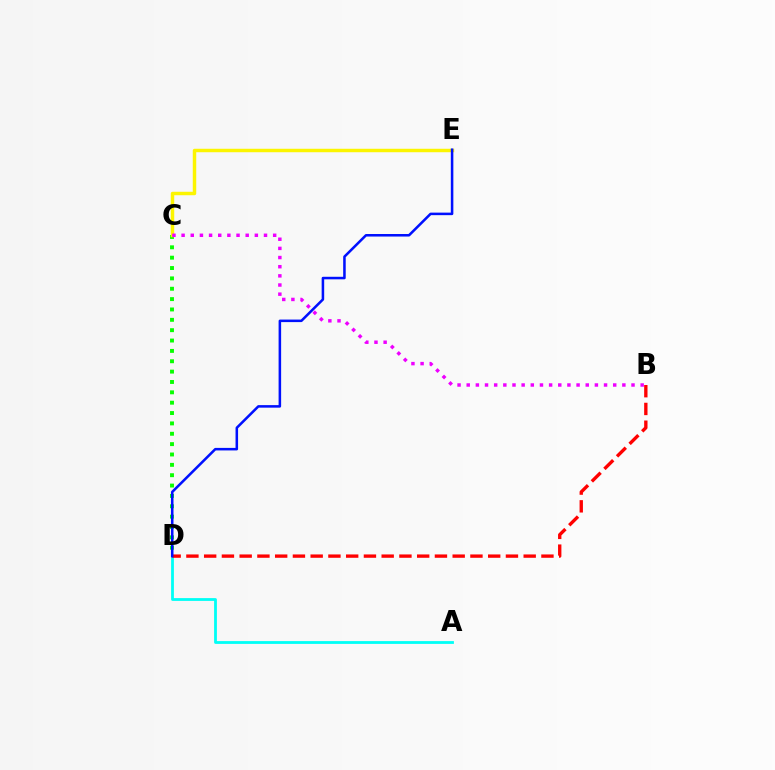{('C', 'D'): [{'color': '#08ff00', 'line_style': 'dotted', 'thickness': 2.81}], ('A', 'D'): [{'color': '#00fff6', 'line_style': 'solid', 'thickness': 2.02}], ('C', 'E'): [{'color': '#fcf500', 'line_style': 'solid', 'thickness': 2.49}], ('B', 'C'): [{'color': '#ee00ff', 'line_style': 'dotted', 'thickness': 2.49}], ('B', 'D'): [{'color': '#ff0000', 'line_style': 'dashed', 'thickness': 2.41}], ('D', 'E'): [{'color': '#0010ff', 'line_style': 'solid', 'thickness': 1.83}]}